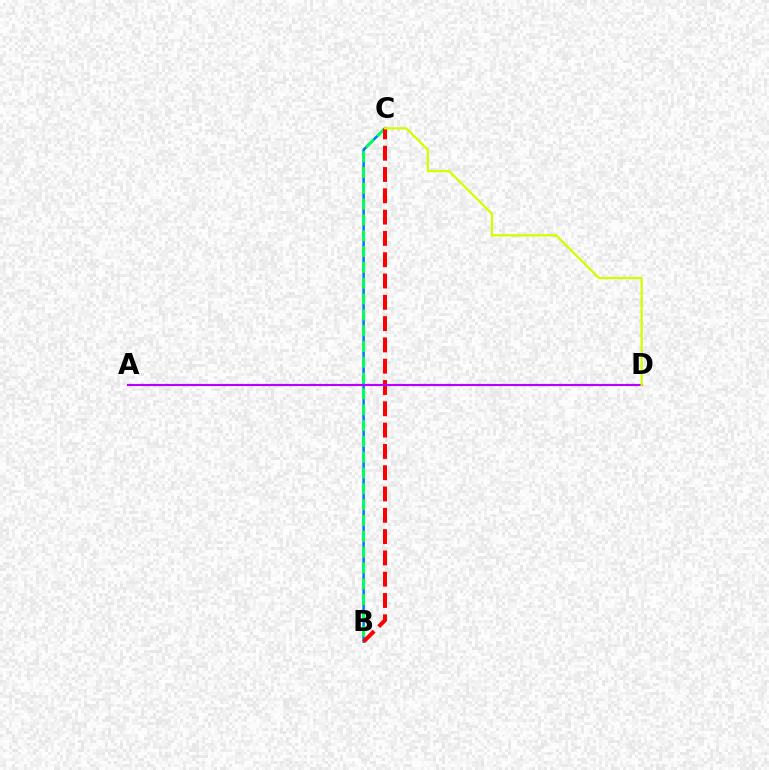{('B', 'C'): [{'color': '#0074ff', 'line_style': 'solid', 'thickness': 1.79}, {'color': '#00ff5c', 'line_style': 'dashed', 'thickness': 2.15}, {'color': '#ff0000', 'line_style': 'dashed', 'thickness': 2.89}], ('A', 'D'): [{'color': '#b900ff', 'line_style': 'solid', 'thickness': 1.56}], ('C', 'D'): [{'color': '#d1ff00', 'line_style': 'solid', 'thickness': 1.63}]}